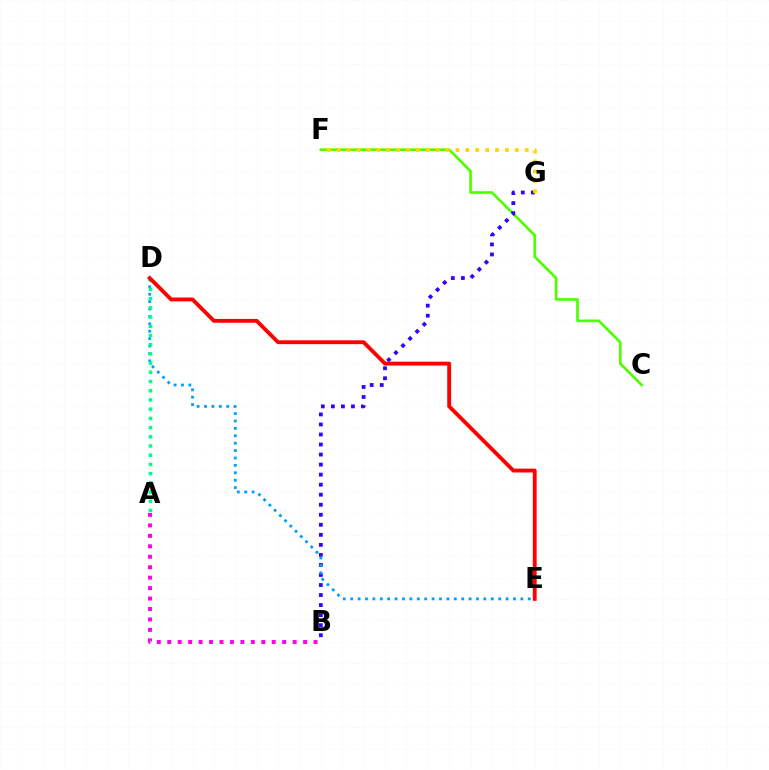{('C', 'F'): [{'color': '#4fff00', 'line_style': 'solid', 'thickness': 1.91}], ('B', 'G'): [{'color': '#3700ff', 'line_style': 'dotted', 'thickness': 2.73}], ('F', 'G'): [{'color': '#ffd500', 'line_style': 'dotted', 'thickness': 2.69}], ('A', 'B'): [{'color': '#ff00ed', 'line_style': 'dotted', 'thickness': 2.84}], ('D', 'E'): [{'color': '#009eff', 'line_style': 'dotted', 'thickness': 2.01}, {'color': '#ff0000', 'line_style': 'solid', 'thickness': 2.77}], ('A', 'D'): [{'color': '#00ff86', 'line_style': 'dotted', 'thickness': 2.5}]}